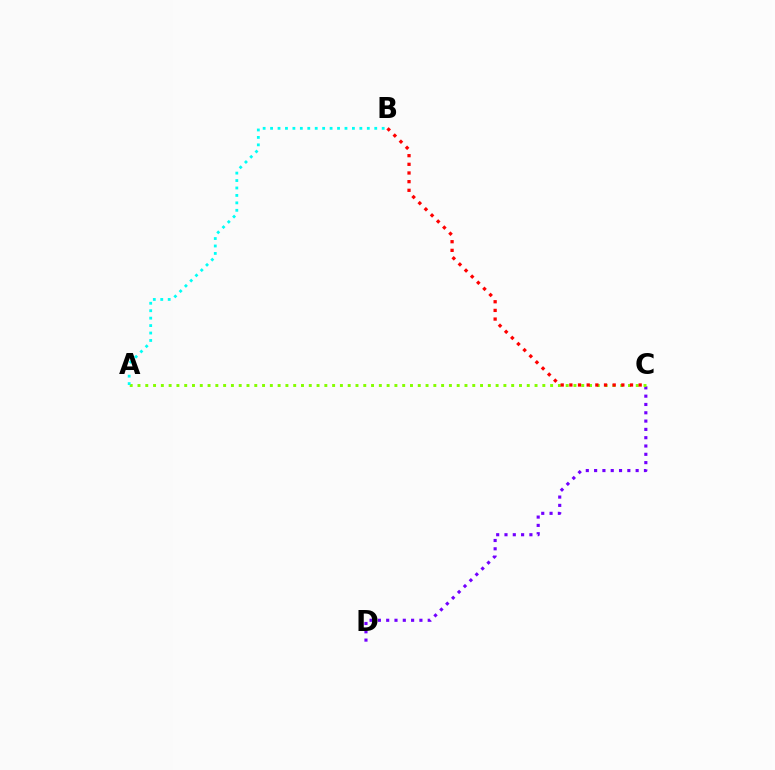{('C', 'D'): [{'color': '#7200ff', 'line_style': 'dotted', 'thickness': 2.26}], ('A', 'C'): [{'color': '#84ff00', 'line_style': 'dotted', 'thickness': 2.12}], ('A', 'B'): [{'color': '#00fff6', 'line_style': 'dotted', 'thickness': 2.02}], ('B', 'C'): [{'color': '#ff0000', 'line_style': 'dotted', 'thickness': 2.35}]}